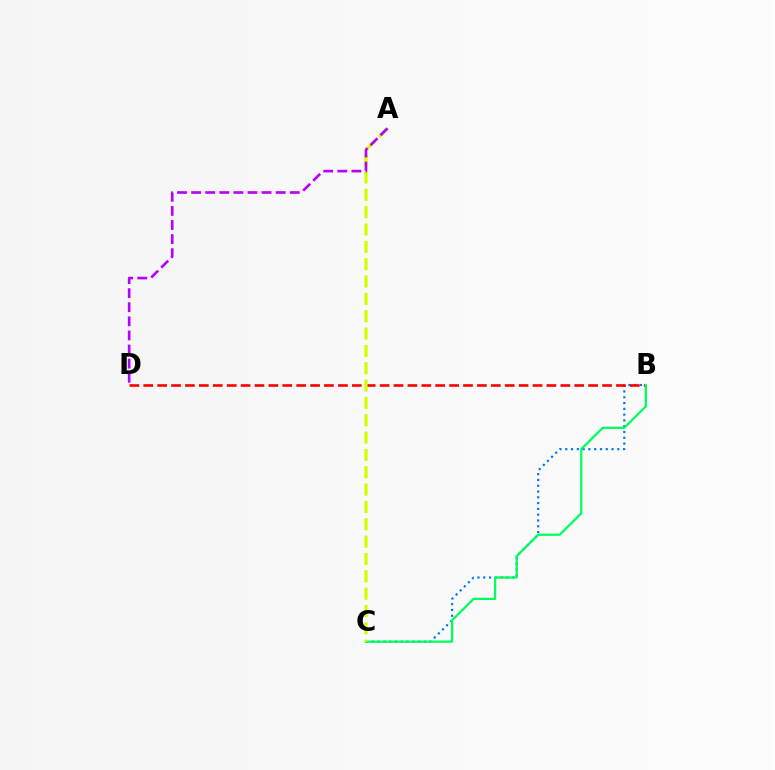{('B', 'C'): [{'color': '#0074ff', 'line_style': 'dotted', 'thickness': 1.57}, {'color': '#00ff5c', 'line_style': 'solid', 'thickness': 1.62}], ('B', 'D'): [{'color': '#ff0000', 'line_style': 'dashed', 'thickness': 1.89}], ('A', 'C'): [{'color': '#d1ff00', 'line_style': 'dashed', 'thickness': 2.36}], ('A', 'D'): [{'color': '#b900ff', 'line_style': 'dashed', 'thickness': 1.91}]}